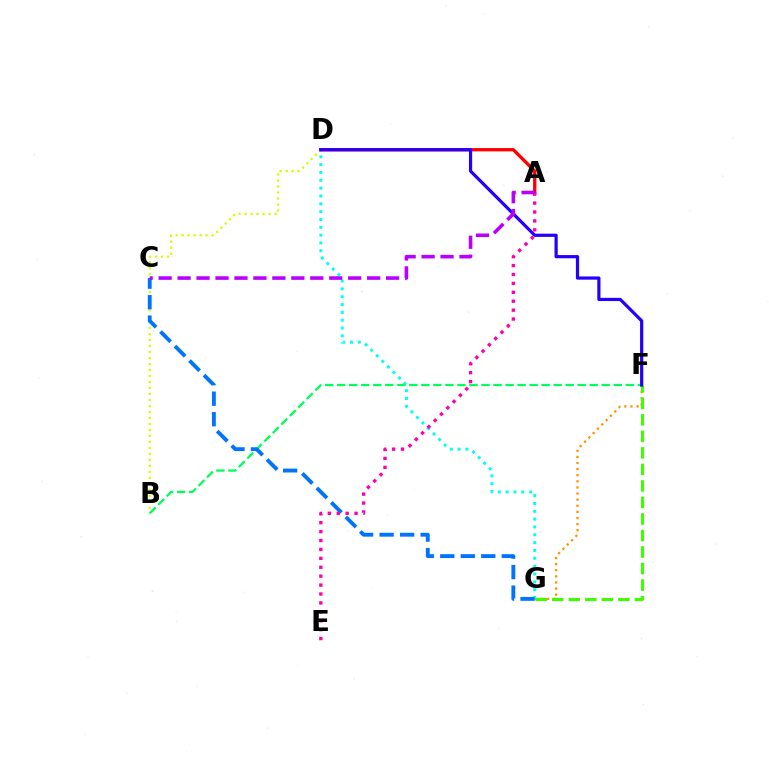{('B', 'D'): [{'color': '#d1ff00', 'line_style': 'dotted', 'thickness': 1.63}], ('A', 'D'): [{'color': '#ff0000', 'line_style': 'solid', 'thickness': 2.38}], ('F', 'G'): [{'color': '#ff9400', 'line_style': 'dotted', 'thickness': 1.66}, {'color': '#3dff00', 'line_style': 'dashed', 'thickness': 2.24}], ('D', 'G'): [{'color': '#00fff6', 'line_style': 'dotted', 'thickness': 2.13}], ('B', 'F'): [{'color': '#00ff5c', 'line_style': 'dashed', 'thickness': 1.63}], ('C', 'G'): [{'color': '#0074ff', 'line_style': 'dashed', 'thickness': 2.79}], ('D', 'F'): [{'color': '#2500ff', 'line_style': 'solid', 'thickness': 2.31}], ('A', 'E'): [{'color': '#ff00ac', 'line_style': 'dotted', 'thickness': 2.42}], ('A', 'C'): [{'color': '#b900ff', 'line_style': 'dashed', 'thickness': 2.58}]}